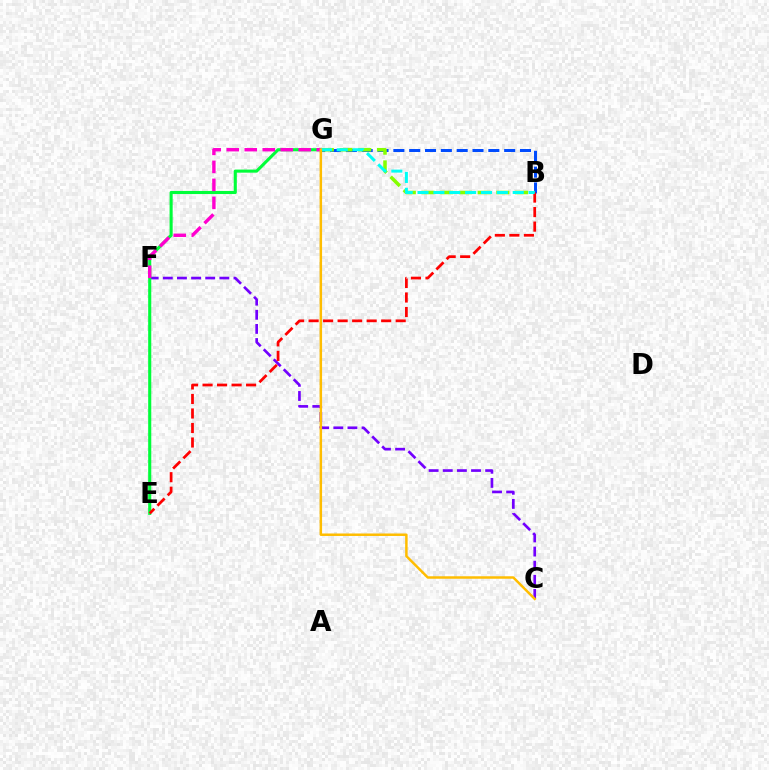{('C', 'F'): [{'color': '#7200ff', 'line_style': 'dashed', 'thickness': 1.92}], ('B', 'G'): [{'color': '#004bff', 'line_style': 'dashed', 'thickness': 2.15}, {'color': '#84ff00', 'line_style': 'dashed', 'thickness': 2.54}, {'color': '#00fff6', 'line_style': 'dashed', 'thickness': 2.16}], ('E', 'G'): [{'color': '#00ff39', 'line_style': 'solid', 'thickness': 2.23}], ('F', 'G'): [{'color': '#ff00cf', 'line_style': 'dashed', 'thickness': 2.45}], ('B', 'E'): [{'color': '#ff0000', 'line_style': 'dashed', 'thickness': 1.97}], ('C', 'G'): [{'color': '#ffbd00', 'line_style': 'solid', 'thickness': 1.78}]}